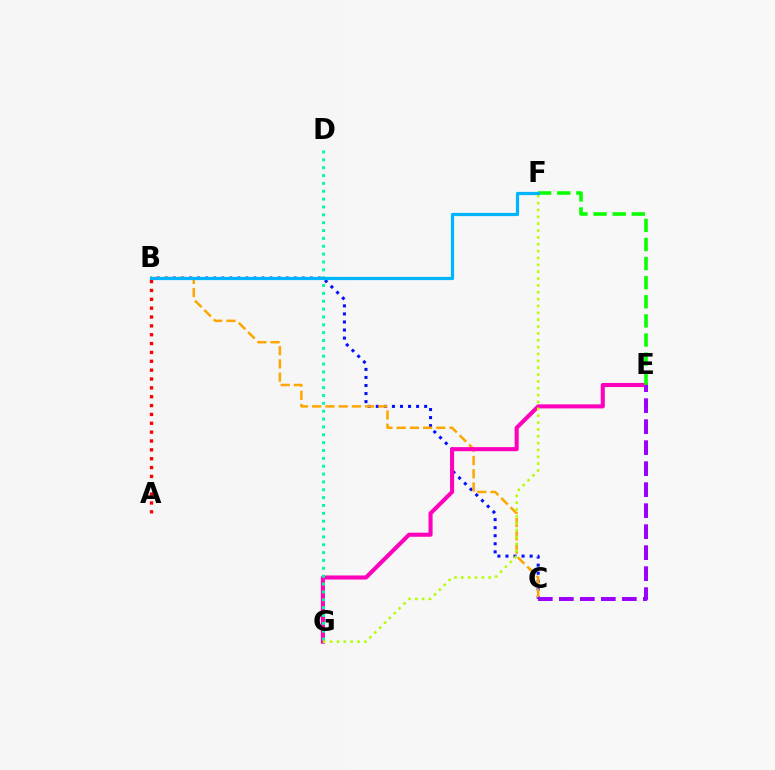{('B', 'C'): [{'color': '#0010ff', 'line_style': 'dotted', 'thickness': 2.19}, {'color': '#ffa500', 'line_style': 'dashed', 'thickness': 1.8}], ('E', 'G'): [{'color': '#ff00bd', 'line_style': 'solid', 'thickness': 2.93}], ('D', 'G'): [{'color': '#00ff9d', 'line_style': 'dotted', 'thickness': 2.13}], ('F', 'G'): [{'color': '#b3ff00', 'line_style': 'dotted', 'thickness': 1.86}], ('E', 'F'): [{'color': '#08ff00', 'line_style': 'dashed', 'thickness': 2.6}], ('B', 'F'): [{'color': '#00b5ff', 'line_style': 'solid', 'thickness': 2.3}], ('C', 'E'): [{'color': '#9b00ff', 'line_style': 'dashed', 'thickness': 2.85}], ('A', 'B'): [{'color': '#ff0000', 'line_style': 'dotted', 'thickness': 2.41}]}